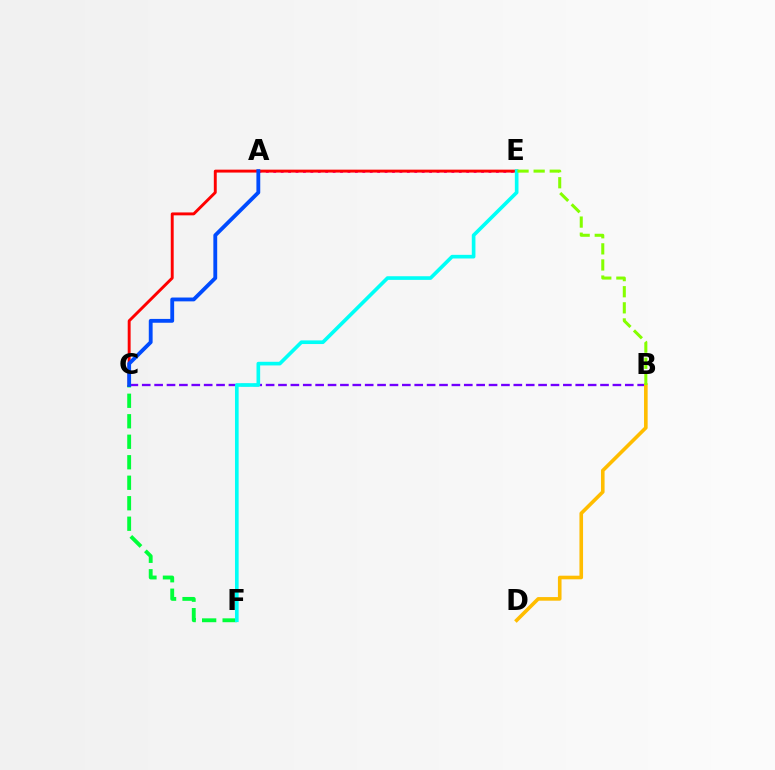{('A', 'E'): [{'color': '#ff00cf', 'line_style': 'dotted', 'thickness': 2.02}], ('C', 'F'): [{'color': '#00ff39', 'line_style': 'dashed', 'thickness': 2.78}], ('B', 'C'): [{'color': '#7200ff', 'line_style': 'dashed', 'thickness': 1.68}], ('C', 'E'): [{'color': '#ff0000', 'line_style': 'solid', 'thickness': 2.1}], ('B', 'D'): [{'color': '#ffbd00', 'line_style': 'solid', 'thickness': 2.6}], ('E', 'F'): [{'color': '#00fff6', 'line_style': 'solid', 'thickness': 2.62}], ('A', 'C'): [{'color': '#004bff', 'line_style': 'solid', 'thickness': 2.76}], ('B', 'E'): [{'color': '#84ff00', 'line_style': 'dashed', 'thickness': 2.19}]}